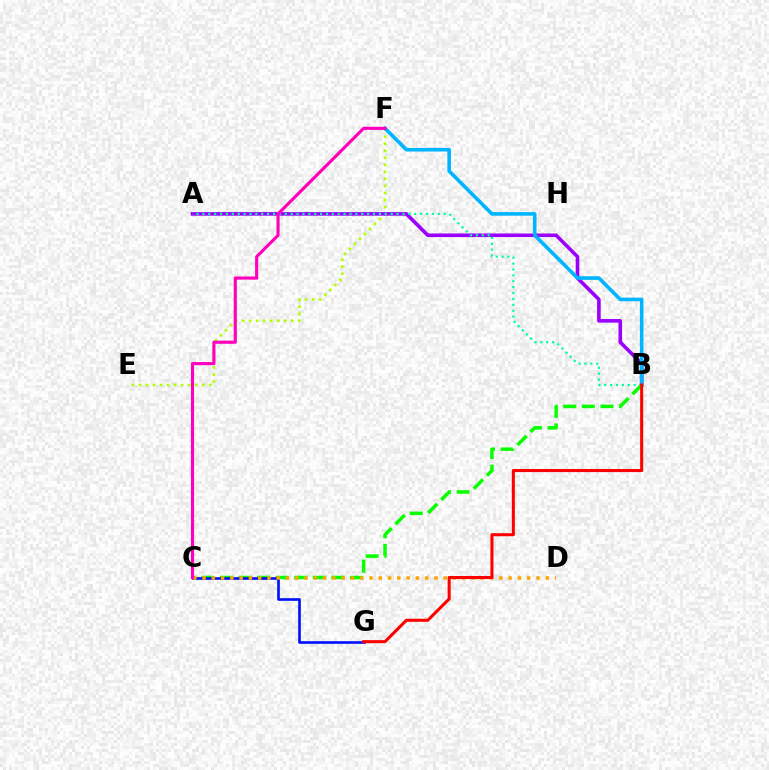{('E', 'F'): [{'color': '#b3ff00', 'line_style': 'dotted', 'thickness': 1.91}], ('A', 'B'): [{'color': '#9b00ff', 'line_style': 'solid', 'thickness': 2.59}, {'color': '#00ff9d', 'line_style': 'dotted', 'thickness': 1.6}], ('B', 'F'): [{'color': '#00b5ff', 'line_style': 'solid', 'thickness': 2.59}], ('B', 'C'): [{'color': '#08ff00', 'line_style': 'dashed', 'thickness': 2.52}], ('C', 'G'): [{'color': '#0010ff', 'line_style': 'solid', 'thickness': 1.9}], ('C', 'D'): [{'color': '#ffa500', 'line_style': 'dotted', 'thickness': 2.52}], ('C', 'F'): [{'color': '#ff00bd', 'line_style': 'solid', 'thickness': 2.25}], ('B', 'G'): [{'color': '#ff0000', 'line_style': 'solid', 'thickness': 2.2}]}